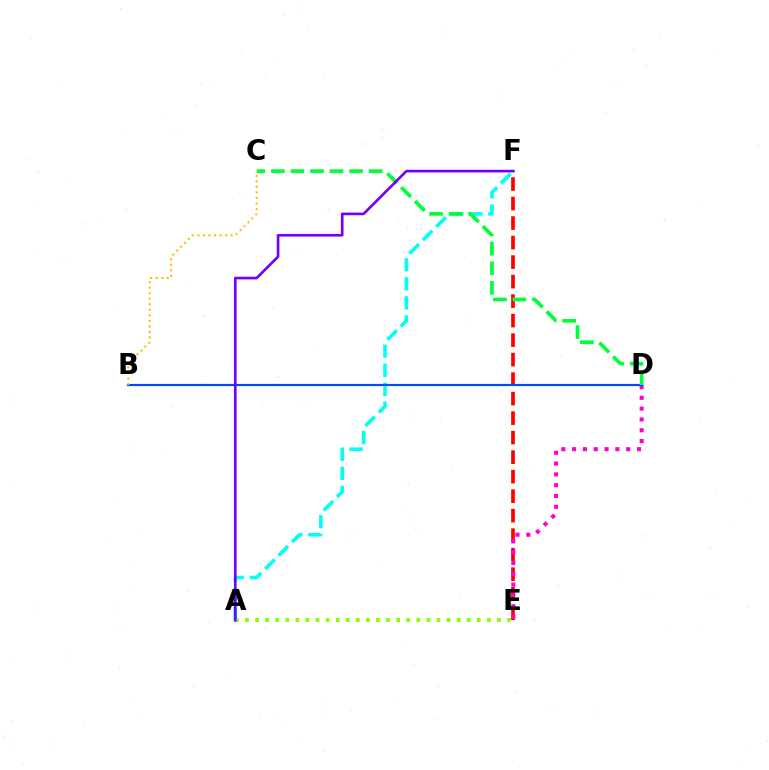{('A', 'E'): [{'color': '#84ff00', 'line_style': 'dotted', 'thickness': 2.74}], ('E', 'F'): [{'color': '#ff0000', 'line_style': 'dashed', 'thickness': 2.65}], ('A', 'F'): [{'color': '#00fff6', 'line_style': 'dashed', 'thickness': 2.59}, {'color': '#7200ff', 'line_style': 'solid', 'thickness': 1.91}], ('D', 'E'): [{'color': '#ff00cf', 'line_style': 'dotted', 'thickness': 2.94}], ('B', 'D'): [{'color': '#004bff', 'line_style': 'solid', 'thickness': 1.56}], ('C', 'D'): [{'color': '#00ff39', 'line_style': 'dashed', 'thickness': 2.66}], ('B', 'C'): [{'color': '#ffbd00', 'line_style': 'dotted', 'thickness': 1.5}]}